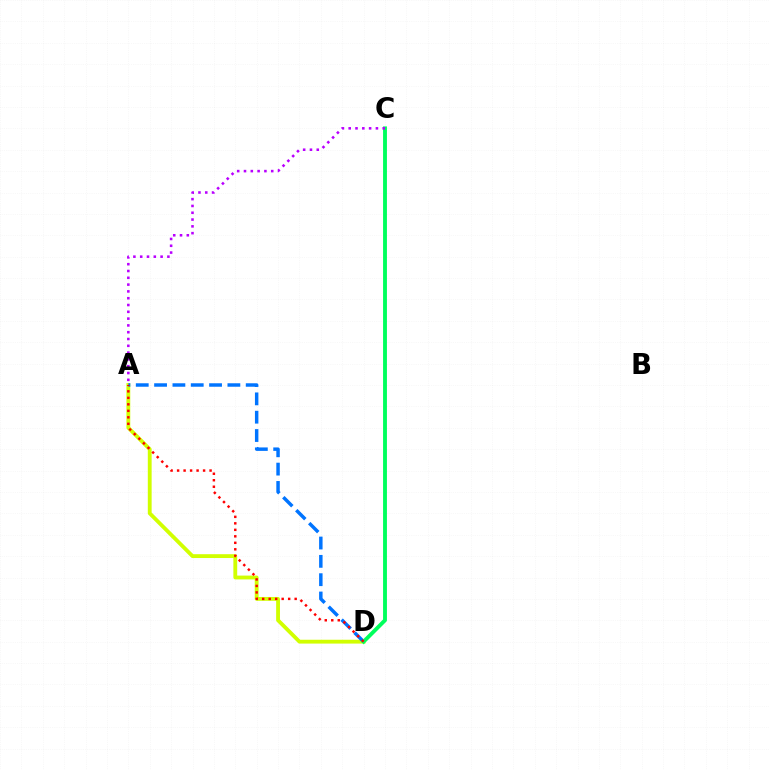{('A', 'D'): [{'color': '#d1ff00', 'line_style': 'solid', 'thickness': 2.76}, {'color': '#0074ff', 'line_style': 'dashed', 'thickness': 2.49}, {'color': '#ff0000', 'line_style': 'dotted', 'thickness': 1.76}], ('C', 'D'): [{'color': '#00ff5c', 'line_style': 'solid', 'thickness': 2.78}], ('A', 'C'): [{'color': '#b900ff', 'line_style': 'dotted', 'thickness': 1.85}]}